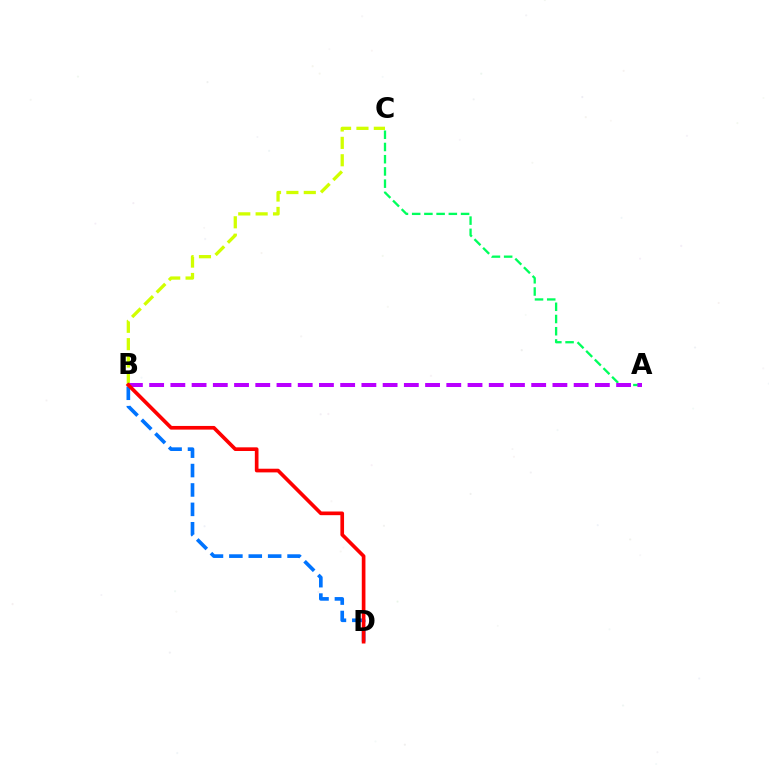{('B', 'D'): [{'color': '#0074ff', 'line_style': 'dashed', 'thickness': 2.64}, {'color': '#ff0000', 'line_style': 'solid', 'thickness': 2.64}], ('B', 'C'): [{'color': '#d1ff00', 'line_style': 'dashed', 'thickness': 2.36}], ('A', 'C'): [{'color': '#00ff5c', 'line_style': 'dashed', 'thickness': 1.66}], ('A', 'B'): [{'color': '#b900ff', 'line_style': 'dashed', 'thickness': 2.88}]}